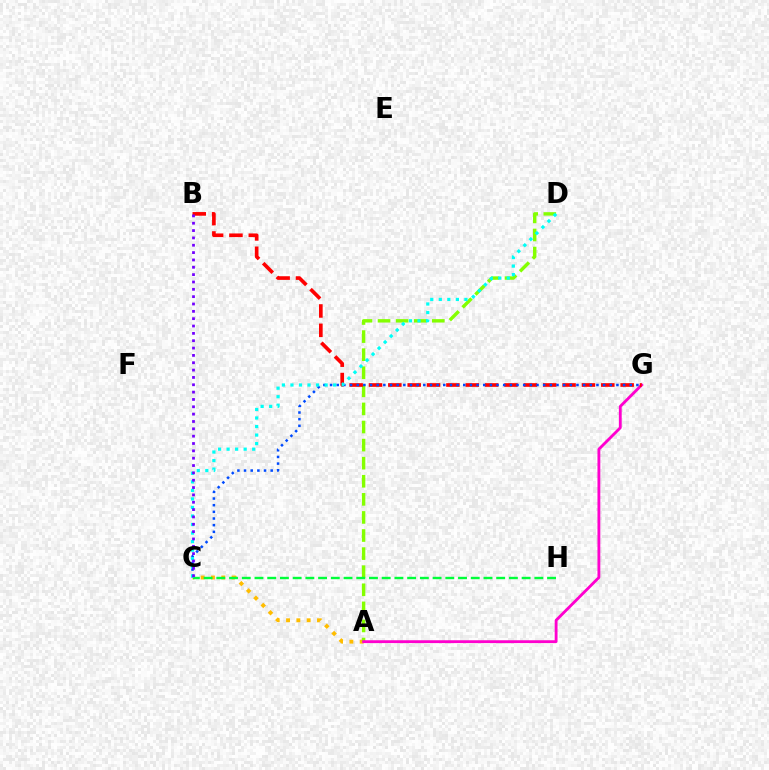{('A', 'C'): [{'color': '#ffbd00', 'line_style': 'dotted', 'thickness': 2.8}], ('A', 'D'): [{'color': '#84ff00', 'line_style': 'dashed', 'thickness': 2.46}], ('A', 'G'): [{'color': '#ff00cf', 'line_style': 'solid', 'thickness': 2.04}], ('B', 'G'): [{'color': '#ff0000', 'line_style': 'dashed', 'thickness': 2.63}], ('C', 'G'): [{'color': '#004bff', 'line_style': 'dotted', 'thickness': 1.81}], ('C', 'H'): [{'color': '#00ff39', 'line_style': 'dashed', 'thickness': 1.73}], ('C', 'D'): [{'color': '#00fff6', 'line_style': 'dotted', 'thickness': 2.32}], ('B', 'C'): [{'color': '#7200ff', 'line_style': 'dotted', 'thickness': 1.99}]}